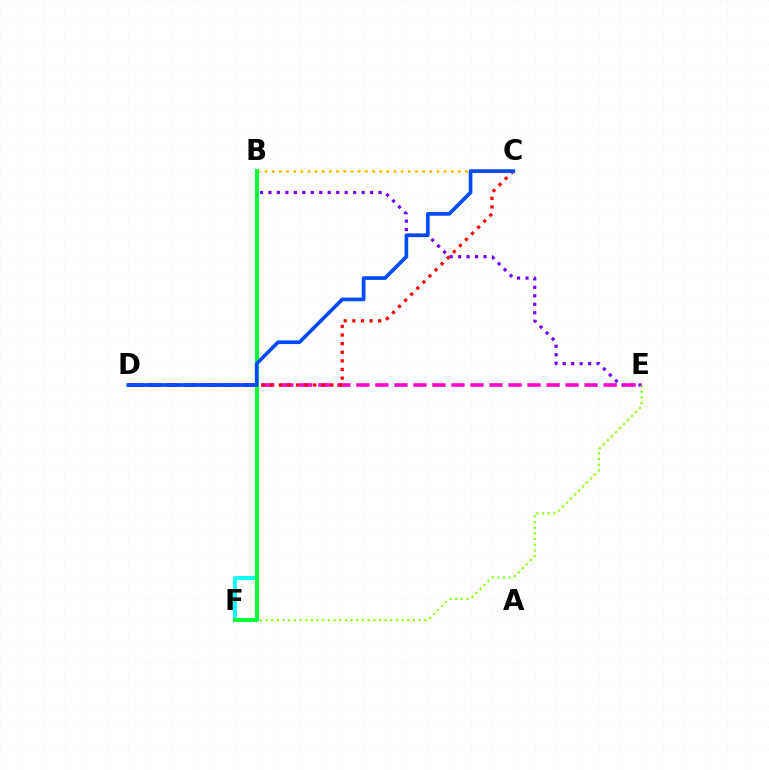{('B', 'E'): [{'color': '#7200ff', 'line_style': 'dotted', 'thickness': 2.3}], ('E', 'F'): [{'color': '#84ff00', 'line_style': 'dotted', 'thickness': 1.54}], ('D', 'E'): [{'color': '#ff00cf', 'line_style': 'dashed', 'thickness': 2.58}], ('B', 'F'): [{'color': '#00fff6', 'line_style': 'solid', 'thickness': 2.71}, {'color': '#00ff39', 'line_style': 'solid', 'thickness': 2.82}], ('B', 'C'): [{'color': '#ffbd00', 'line_style': 'dotted', 'thickness': 1.95}], ('C', 'D'): [{'color': '#ff0000', 'line_style': 'dotted', 'thickness': 2.34}, {'color': '#004bff', 'line_style': 'solid', 'thickness': 2.65}]}